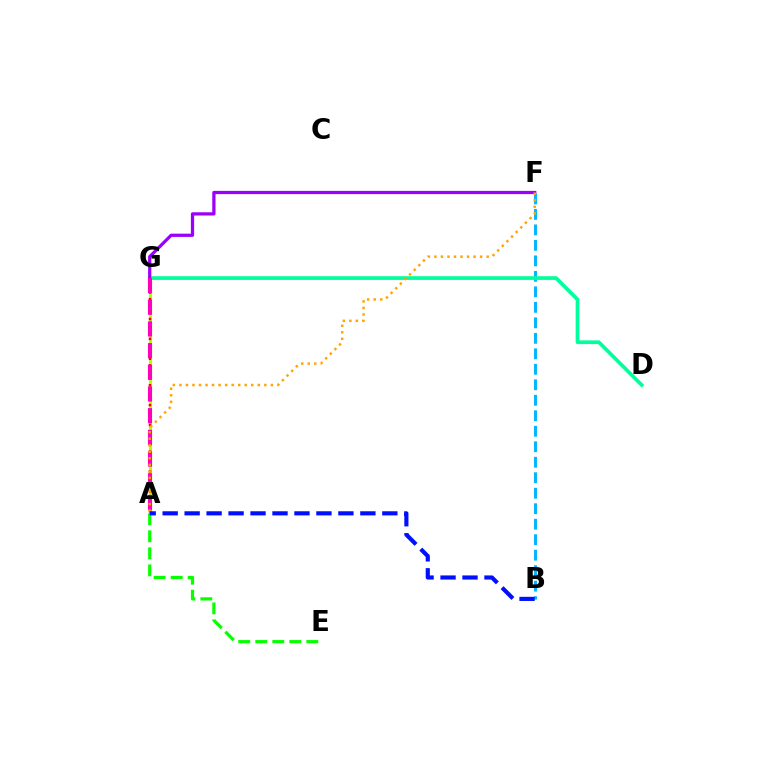{('B', 'F'): [{'color': '#00b5ff', 'line_style': 'dashed', 'thickness': 2.1}], ('D', 'G'): [{'color': '#00ff9d', 'line_style': 'solid', 'thickness': 2.67}], ('A', 'G'): [{'color': '#b3ff00', 'line_style': 'solid', 'thickness': 2.25}, {'color': '#ff0000', 'line_style': 'dotted', 'thickness': 1.8}, {'color': '#ff00bd', 'line_style': 'dashed', 'thickness': 2.95}], ('A', 'E'): [{'color': '#08ff00', 'line_style': 'dashed', 'thickness': 2.31}], ('F', 'G'): [{'color': '#9b00ff', 'line_style': 'solid', 'thickness': 2.33}], ('A', 'F'): [{'color': '#ffa500', 'line_style': 'dotted', 'thickness': 1.78}], ('A', 'B'): [{'color': '#0010ff', 'line_style': 'dashed', 'thickness': 2.98}]}